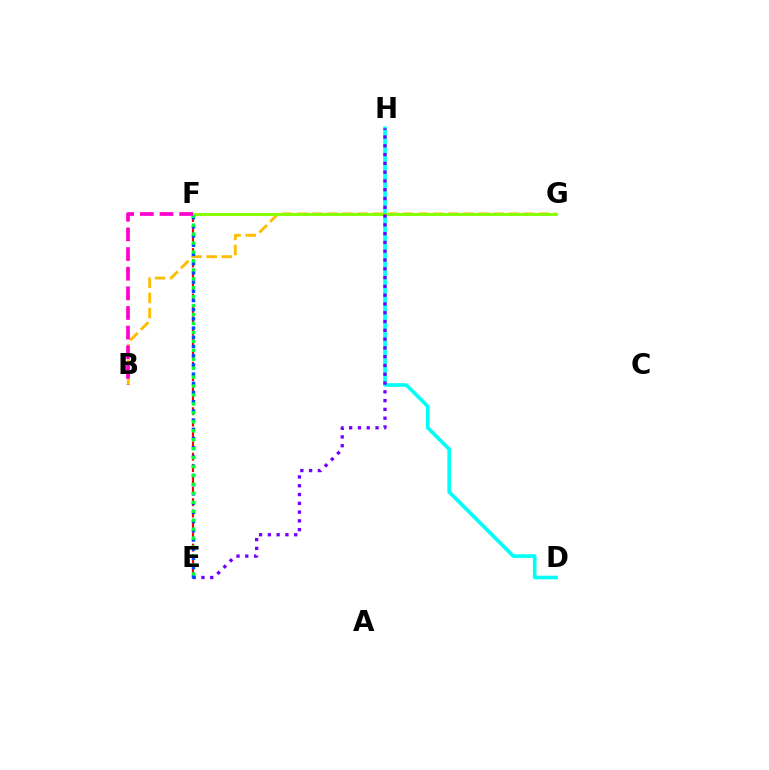{('E', 'F'): [{'color': '#ff0000', 'line_style': 'dashed', 'thickness': 1.54}, {'color': '#004bff', 'line_style': 'dotted', 'thickness': 2.5}, {'color': '#00ff39', 'line_style': 'dotted', 'thickness': 2.43}], ('B', 'G'): [{'color': '#ffbd00', 'line_style': 'dashed', 'thickness': 2.05}], ('D', 'H'): [{'color': '#00fff6', 'line_style': 'solid', 'thickness': 2.6}], ('F', 'G'): [{'color': '#84ff00', 'line_style': 'solid', 'thickness': 2.07}], ('E', 'H'): [{'color': '#7200ff', 'line_style': 'dotted', 'thickness': 2.39}], ('B', 'F'): [{'color': '#ff00cf', 'line_style': 'dashed', 'thickness': 2.67}]}